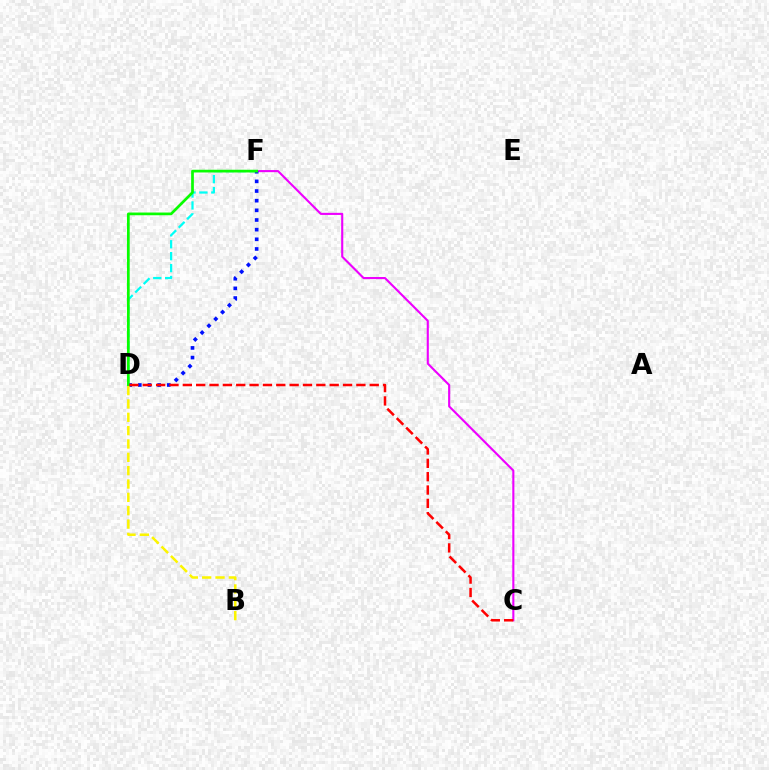{('D', 'F'): [{'color': '#00fff6', 'line_style': 'dashed', 'thickness': 1.62}, {'color': '#0010ff', 'line_style': 'dotted', 'thickness': 2.62}, {'color': '#08ff00', 'line_style': 'solid', 'thickness': 1.95}], ('C', 'F'): [{'color': '#ee00ff', 'line_style': 'solid', 'thickness': 1.52}], ('C', 'D'): [{'color': '#ff0000', 'line_style': 'dashed', 'thickness': 1.81}], ('B', 'D'): [{'color': '#fcf500', 'line_style': 'dashed', 'thickness': 1.81}]}